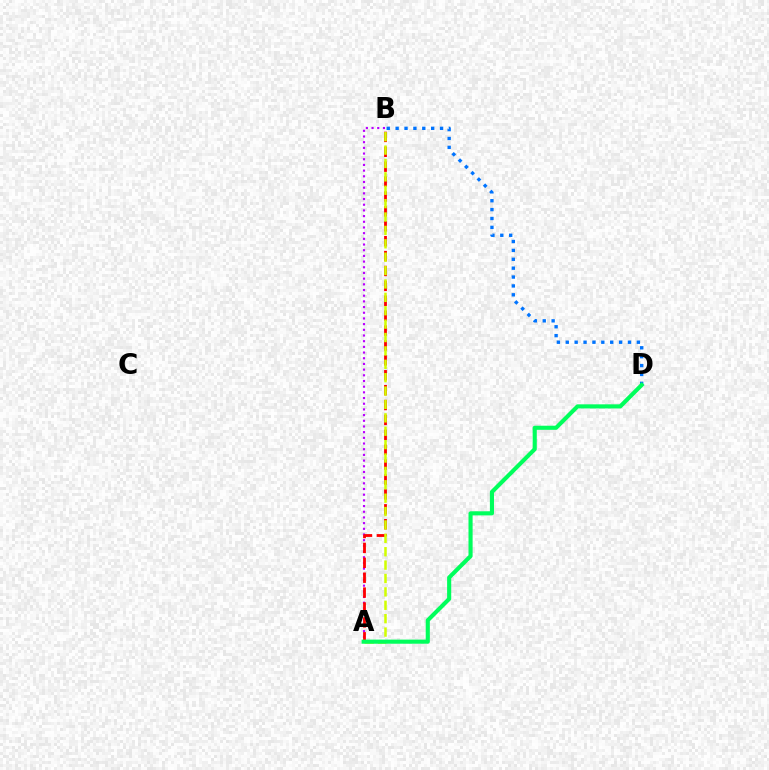{('A', 'B'): [{'color': '#b900ff', 'line_style': 'dotted', 'thickness': 1.54}, {'color': '#ff0000', 'line_style': 'dashed', 'thickness': 2.02}, {'color': '#d1ff00', 'line_style': 'dashed', 'thickness': 1.82}], ('B', 'D'): [{'color': '#0074ff', 'line_style': 'dotted', 'thickness': 2.41}], ('A', 'D'): [{'color': '#00ff5c', 'line_style': 'solid', 'thickness': 2.96}]}